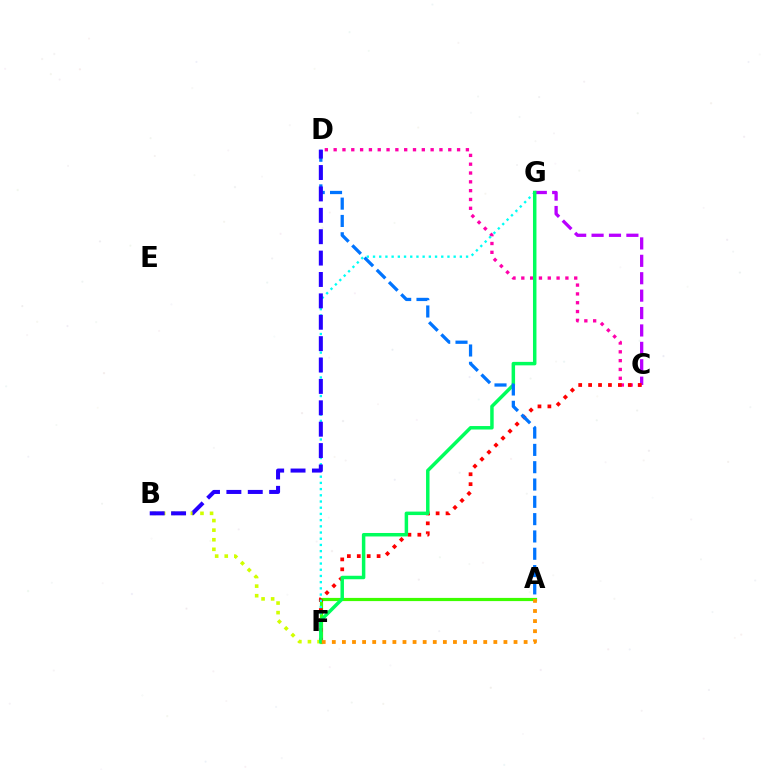{('A', 'F'): [{'color': '#3dff00', 'line_style': 'solid', 'thickness': 2.29}, {'color': '#ff9400', 'line_style': 'dotted', 'thickness': 2.74}], ('C', 'G'): [{'color': '#b900ff', 'line_style': 'dashed', 'thickness': 2.36}], ('C', 'D'): [{'color': '#ff00ac', 'line_style': 'dotted', 'thickness': 2.4}], ('C', 'F'): [{'color': '#ff0000', 'line_style': 'dotted', 'thickness': 2.69}], ('B', 'F'): [{'color': '#d1ff00', 'line_style': 'dotted', 'thickness': 2.6}], ('F', 'G'): [{'color': '#00fff6', 'line_style': 'dotted', 'thickness': 1.69}, {'color': '#00ff5c', 'line_style': 'solid', 'thickness': 2.51}], ('A', 'D'): [{'color': '#0074ff', 'line_style': 'dashed', 'thickness': 2.35}], ('B', 'D'): [{'color': '#2500ff', 'line_style': 'dashed', 'thickness': 2.91}]}